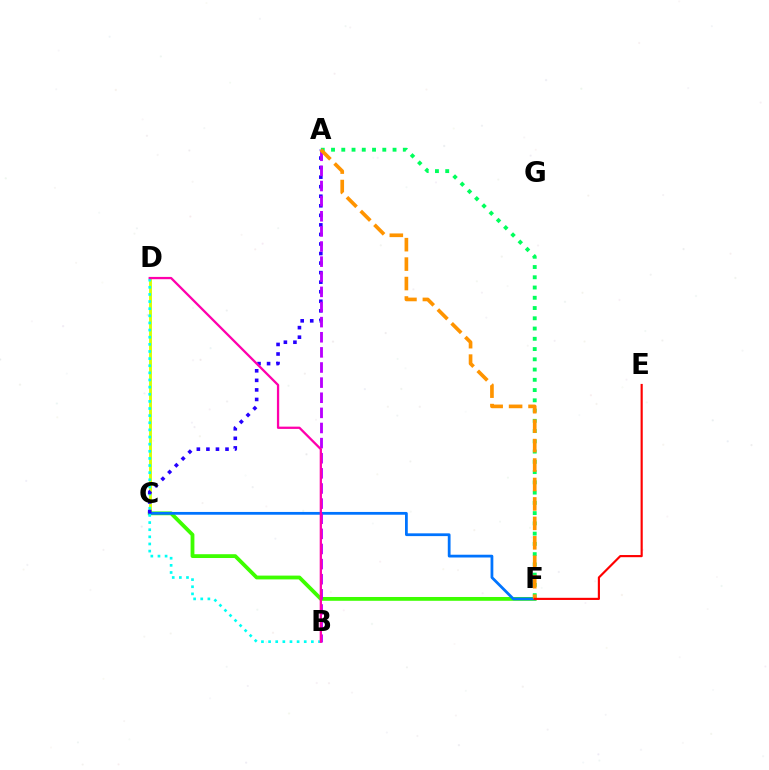{('C', 'D'): [{'color': '#d1ff00', 'line_style': 'solid', 'thickness': 2.06}], ('C', 'F'): [{'color': '#3dff00', 'line_style': 'solid', 'thickness': 2.74}, {'color': '#0074ff', 'line_style': 'solid', 'thickness': 1.99}], ('B', 'D'): [{'color': '#00fff6', 'line_style': 'dotted', 'thickness': 1.94}, {'color': '#ff00ac', 'line_style': 'solid', 'thickness': 1.64}], ('A', 'F'): [{'color': '#00ff5c', 'line_style': 'dotted', 'thickness': 2.79}, {'color': '#ff9400', 'line_style': 'dashed', 'thickness': 2.64}], ('A', 'C'): [{'color': '#2500ff', 'line_style': 'dotted', 'thickness': 2.59}], ('A', 'B'): [{'color': '#b900ff', 'line_style': 'dashed', 'thickness': 2.05}], ('E', 'F'): [{'color': '#ff0000', 'line_style': 'solid', 'thickness': 1.56}]}